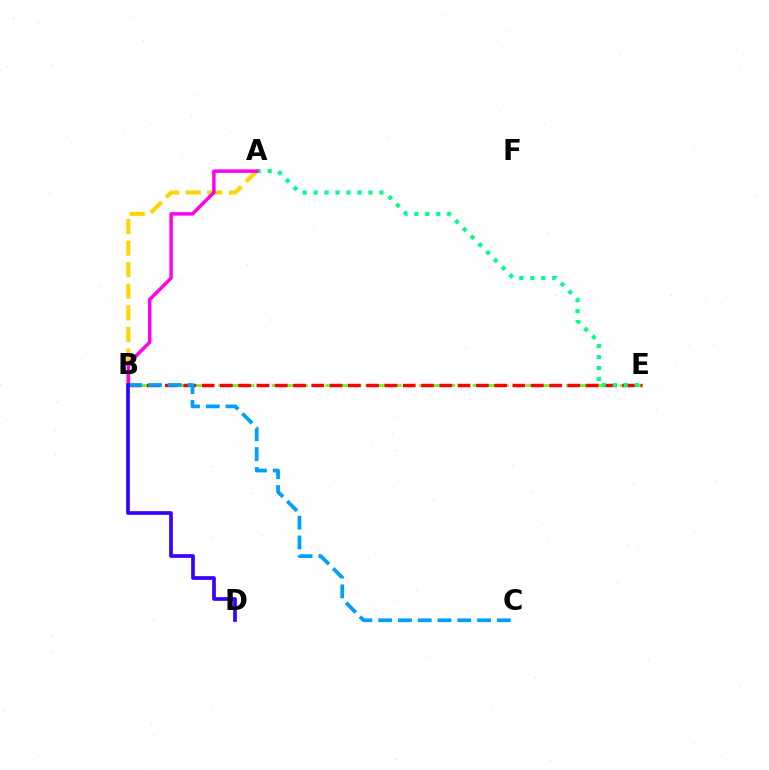{('B', 'E'): [{'color': '#4fff00', 'line_style': 'dashed', 'thickness': 1.82}, {'color': '#ff0000', 'line_style': 'dashed', 'thickness': 2.48}], ('A', 'B'): [{'color': '#ffd500', 'line_style': 'dashed', 'thickness': 2.93}, {'color': '#ff00ed', 'line_style': 'solid', 'thickness': 2.49}], ('A', 'E'): [{'color': '#00ff86', 'line_style': 'dotted', 'thickness': 2.98}], ('B', 'C'): [{'color': '#009eff', 'line_style': 'dashed', 'thickness': 2.69}], ('B', 'D'): [{'color': '#3700ff', 'line_style': 'solid', 'thickness': 2.65}]}